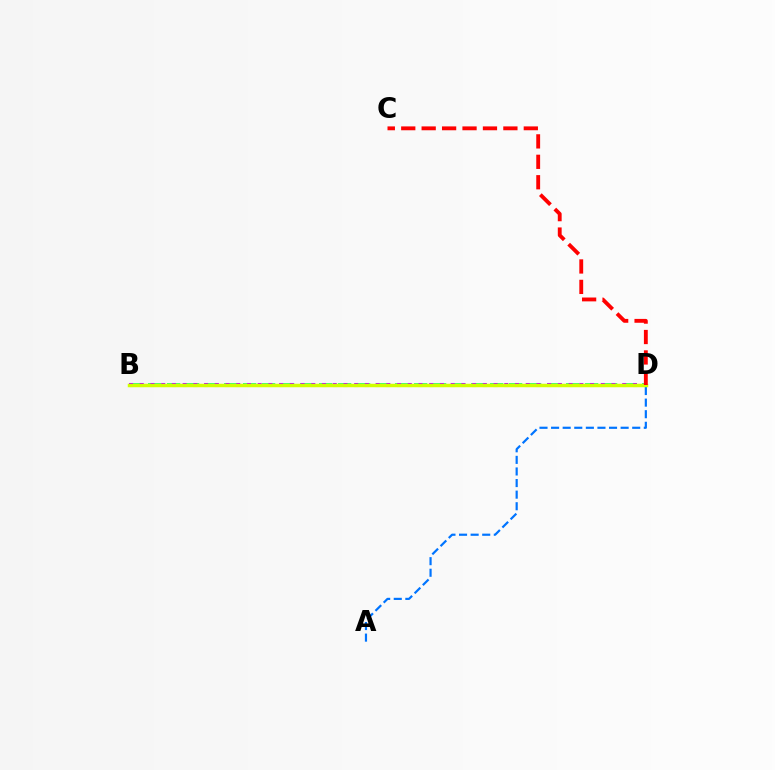{('B', 'D'): [{'color': '#00ff5c', 'line_style': 'dashed', 'thickness': 2.58}, {'color': '#b900ff', 'line_style': 'dotted', 'thickness': 2.91}, {'color': '#d1ff00', 'line_style': 'solid', 'thickness': 2.51}], ('A', 'D'): [{'color': '#0074ff', 'line_style': 'dashed', 'thickness': 1.57}], ('C', 'D'): [{'color': '#ff0000', 'line_style': 'dashed', 'thickness': 2.78}]}